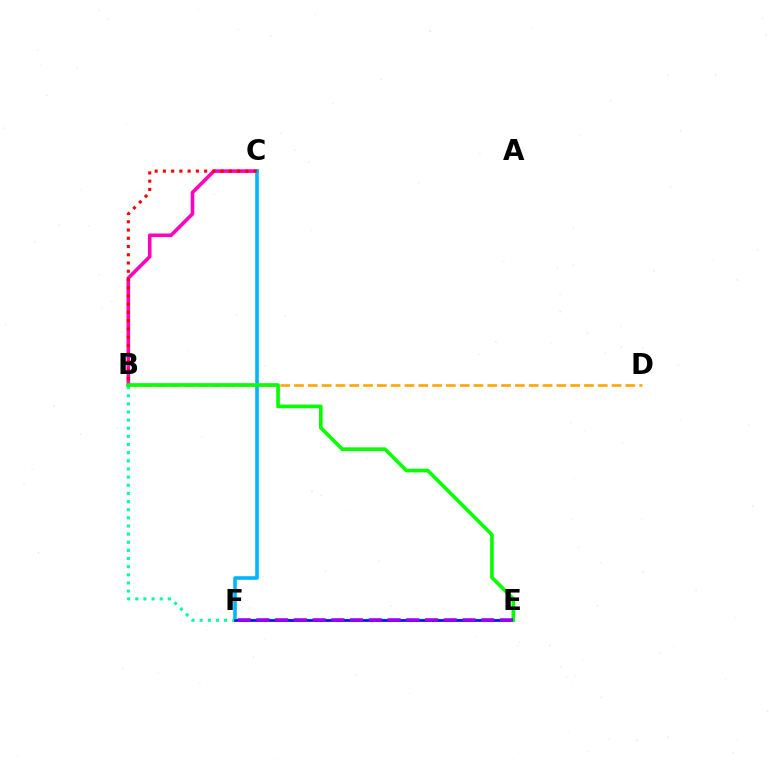{('B', 'C'): [{'color': '#ff00bd', 'line_style': 'solid', 'thickness': 2.58}, {'color': '#ff0000', 'line_style': 'dotted', 'thickness': 2.24}], ('B', 'D'): [{'color': '#ffa500', 'line_style': 'dashed', 'thickness': 1.88}], ('C', 'F'): [{'color': '#00b5ff', 'line_style': 'solid', 'thickness': 2.58}], ('E', 'F'): [{'color': '#b3ff00', 'line_style': 'dashed', 'thickness': 1.78}, {'color': '#0010ff', 'line_style': 'solid', 'thickness': 1.96}, {'color': '#9b00ff', 'line_style': 'dashed', 'thickness': 2.55}], ('B', 'F'): [{'color': '#00ff9d', 'line_style': 'dotted', 'thickness': 2.21}], ('B', 'E'): [{'color': '#08ff00', 'line_style': 'solid', 'thickness': 2.63}]}